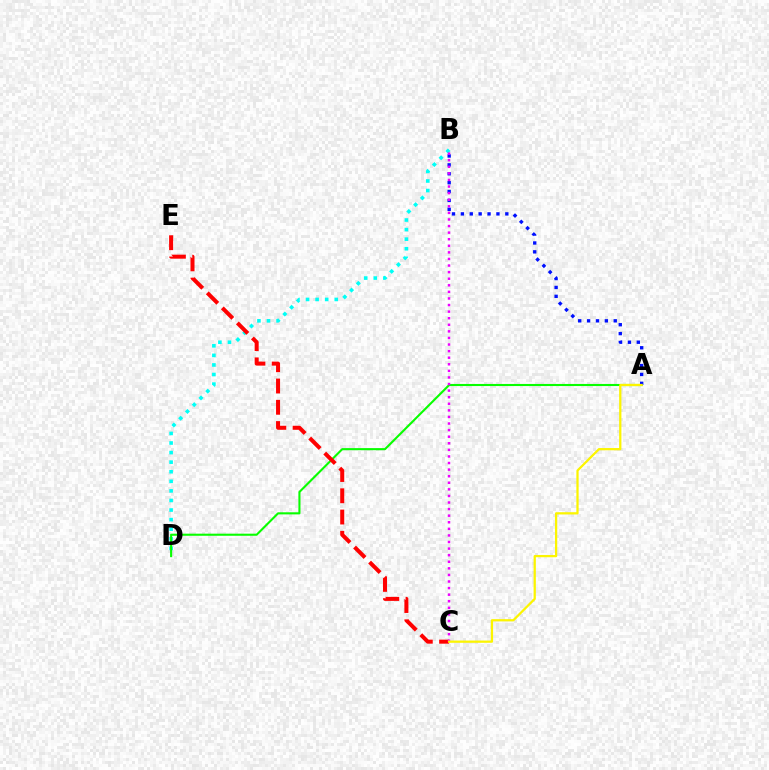{('B', 'D'): [{'color': '#00fff6', 'line_style': 'dotted', 'thickness': 2.6}], ('A', 'D'): [{'color': '#08ff00', 'line_style': 'solid', 'thickness': 1.51}], ('A', 'B'): [{'color': '#0010ff', 'line_style': 'dotted', 'thickness': 2.42}], ('C', 'E'): [{'color': '#ff0000', 'line_style': 'dashed', 'thickness': 2.89}], ('B', 'C'): [{'color': '#ee00ff', 'line_style': 'dotted', 'thickness': 1.79}], ('A', 'C'): [{'color': '#fcf500', 'line_style': 'solid', 'thickness': 1.63}]}